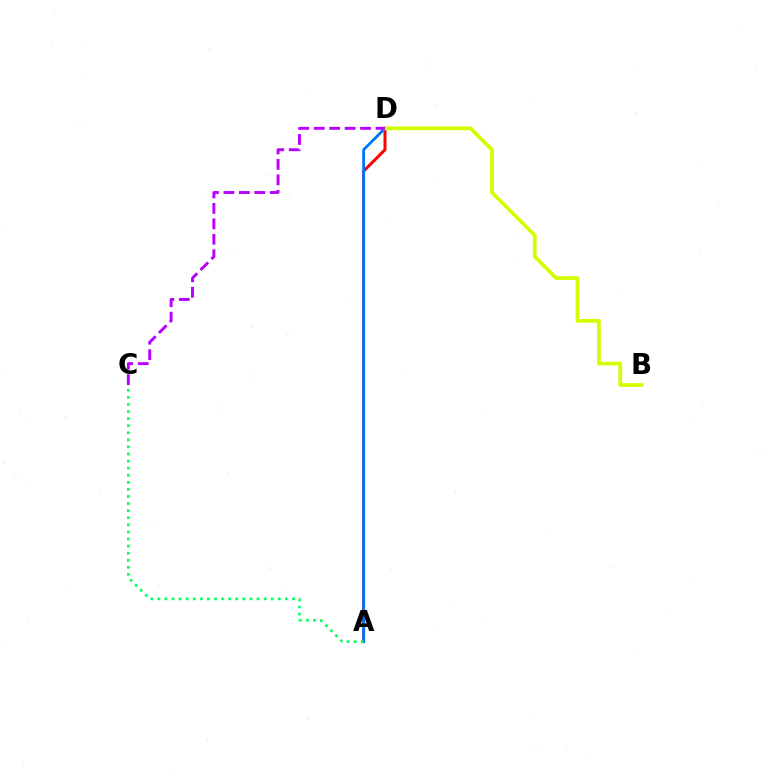{('A', 'D'): [{'color': '#ff0000', 'line_style': 'solid', 'thickness': 2.16}, {'color': '#0074ff', 'line_style': 'solid', 'thickness': 2.0}], ('A', 'C'): [{'color': '#00ff5c', 'line_style': 'dotted', 'thickness': 1.92}], ('B', 'D'): [{'color': '#d1ff00', 'line_style': 'solid', 'thickness': 2.69}], ('C', 'D'): [{'color': '#b900ff', 'line_style': 'dashed', 'thickness': 2.1}]}